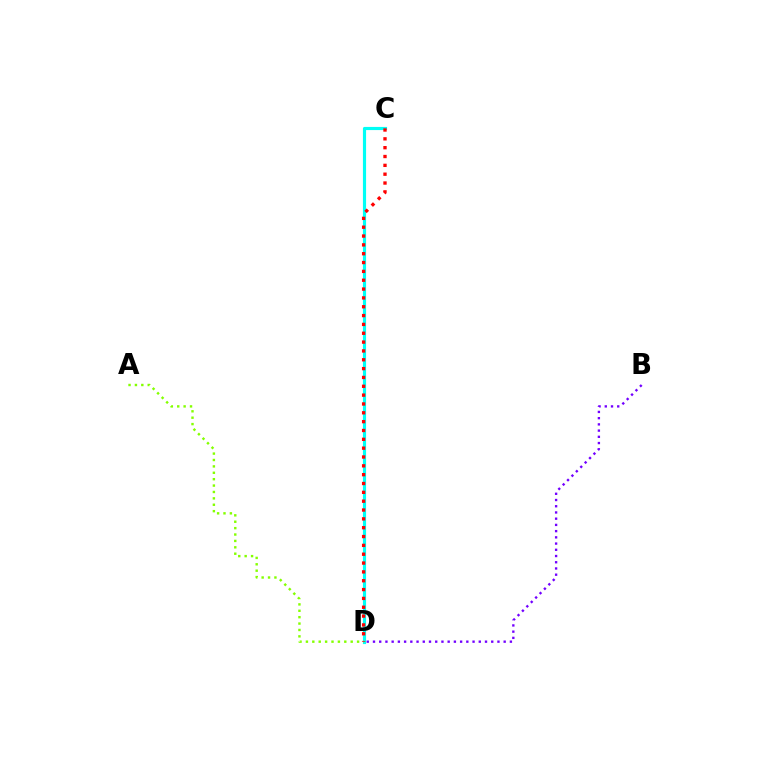{('C', 'D'): [{'color': '#00fff6', 'line_style': 'solid', 'thickness': 2.27}, {'color': '#ff0000', 'line_style': 'dotted', 'thickness': 2.4}], ('B', 'D'): [{'color': '#7200ff', 'line_style': 'dotted', 'thickness': 1.69}], ('A', 'D'): [{'color': '#84ff00', 'line_style': 'dotted', 'thickness': 1.74}]}